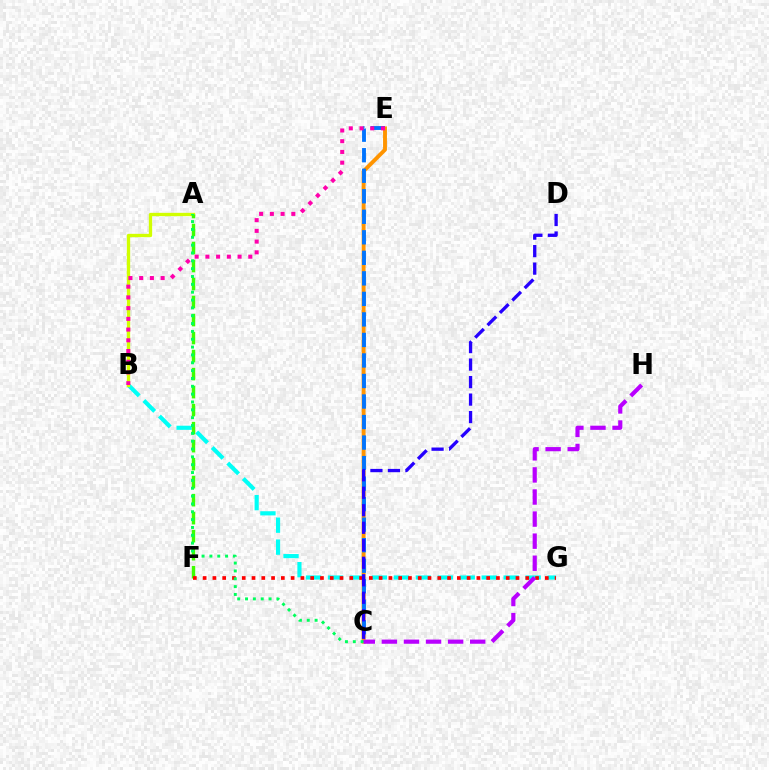{('C', 'E'): [{'color': '#ff9400', 'line_style': 'solid', 'thickness': 2.8}, {'color': '#0074ff', 'line_style': 'dashed', 'thickness': 2.79}], ('B', 'G'): [{'color': '#00fff6', 'line_style': 'dashed', 'thickness': 2.98}], ('A', 'B'): [{'color': '#d1ff00', 'line_style': 'solid', 'thickness': 2.4}], ('A', 'F'): [{'color': '#3dff00', 'line_style': 'dashed', 'thickness': 2.45}], ('F', 'G'): [{'color': '#ff0000', 'line_style': 'dotted', 'thickness': 2.66}], ('A', 'C'): [{'color': '#00ff5c', 'line_style': 'dotted', 'thickness': 2.13}], ('C', 'D'): [{'color': '#2500ff', 'line_style': 'dashed', 'thickness': 2.38}], ('C', 'H'): [{'color': '#b900ff', 'line_style': 'dashed', 'thickness': 3.0}], ('B', 'E'): [{'color': '#ff00ac', 'line_style': 'dotted', 'thickness': 2.91}]}